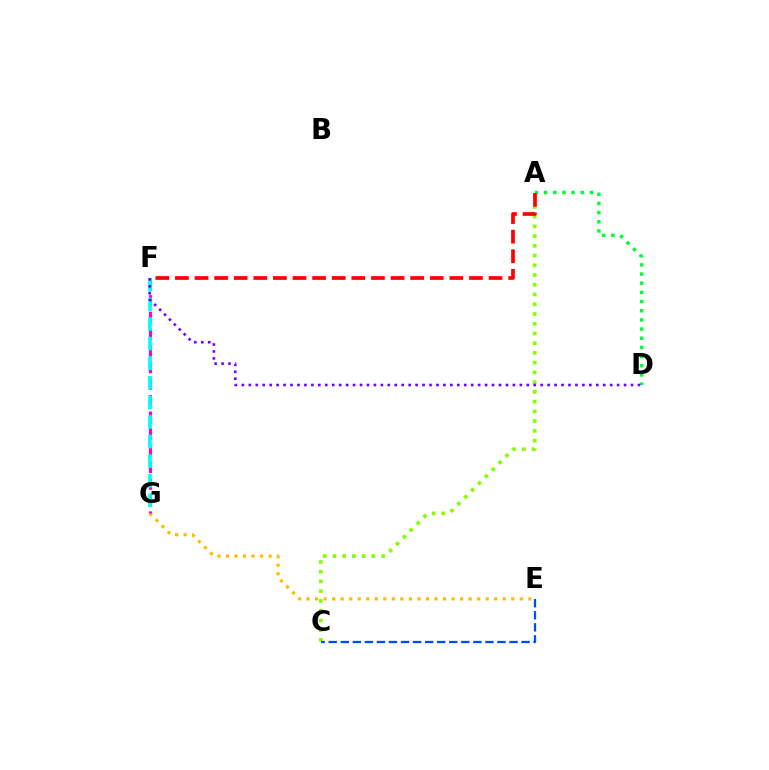{('E', 'G'): [{'color': '#ffbd00', 'line_style': 'dotted', 'thickness': 2.32}], ('F', 'G'): [{'color': '#ff00cf', 'line_style': 'dashed', 'thickness': 2.26}, {'color': '#00fff6', 'line_style': 'dashed', 'thickness': 2.66}], ('A', 'C'): [{'color': '#84ff00', 'line_style': 'dotted', 'thickness': 2.65}], ('A', 'D'): [{'color': '#00ff39', 'line_style': 'dotted', 'thickness': 2.49}], ('D', 'F'): [{'color': '#7200ff', 'line_style': 'dotted', 'thickness': 1.89}], ('A', 'F'): [{'color': '#ff0000', 'line_style': 'dashed', 'thickness': 2.66}], ('C', 'E'): [{'color': '#004bff', 'line_style': 'dashed', 'thickness': 1.64}]}